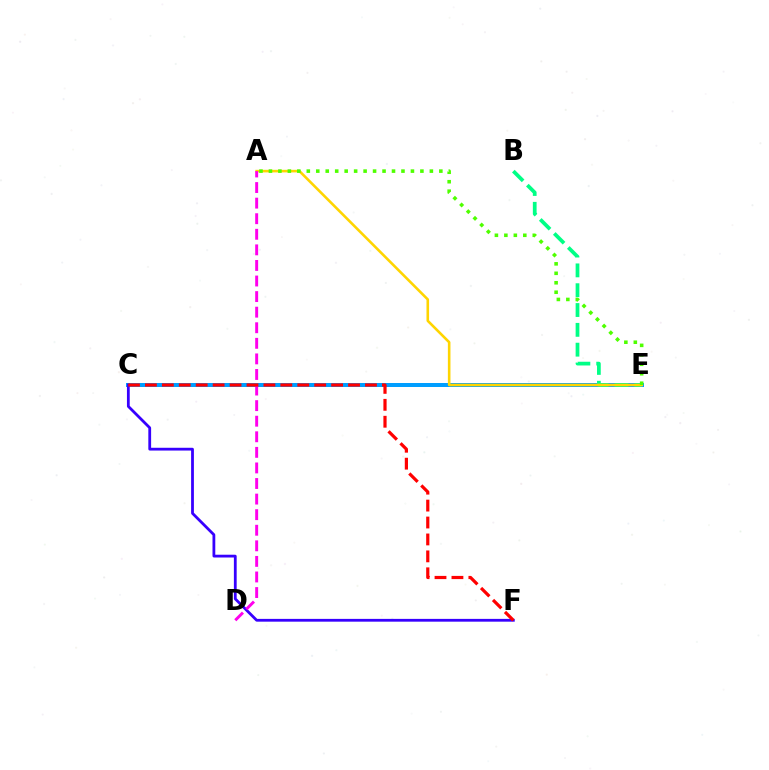{('C', 'E'): [{'color': '#009eff', 'line_style': 'solid', 'thickness': 2.88}], ('B', 'E'): [{'color': '#00ff86', 'line_style': 'dashed', 'thickness': 2.69}], ('A', 'E'): [{'color': '#ffd500', 'line_style': 'solid', 'thickness': 1.87}, {'color': '#4fff00', 'line_style': 'dotted', 'thickness': 2.57}], ('C', 'F'): [{'color': '#3700ff', 'line_style': 'solid', 'thickness': 2.01}, {'color': '#ff0000', 'line_style': 'dashed', 'thickness': 2.3}], ('A', 'D'): [{'color': '#ff00ed', 'line_style': 'dashed', 'thickness': 2.12}]}